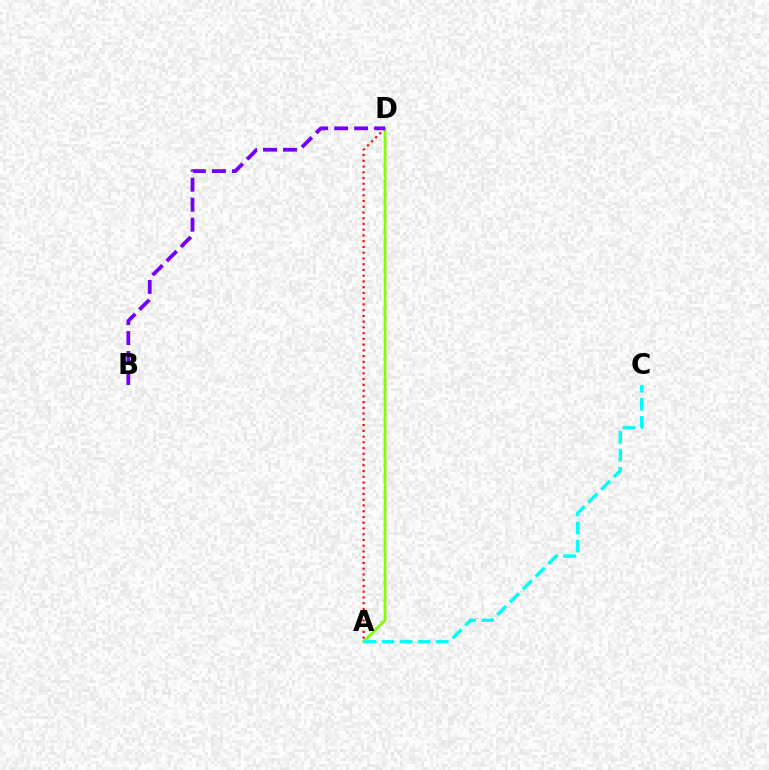{('A', 'D'): [{'color': '#84ff00', 'line_style': 'solid', 'thickness': 2.02}, {'color': '#ff0000', 'line_style': 'dotted', 'thickness': 1.56}], ('B', 'D'): [{'color': '#7200ff', 'line_style': 'dashed', 'thickness': 2.72}], ('A', 'C'): [{'color': '#00fff6', 'line_style': 'dashed', 'thickness': 2.46}]}